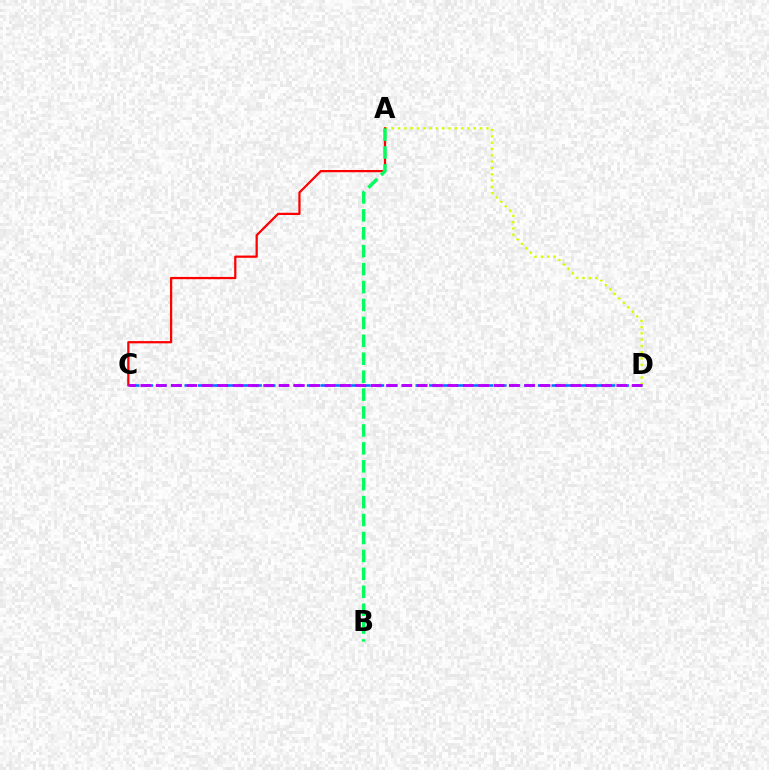{('A', 'D'): [{'color': '#d1ff00', 'line_style': 'dotted', 'thickness': 1.71}], ('C', 'D'): [{'color': '#0074ff', 'line_style': 'dashed', 'thickness': 1.85}, {'color': '#b900ff', 'line_style': 'dashed', 'thickness': 2.09}], ('A', 'C'): [{'color': '#ff0000', 'line_style': 'solid', 'thickness': 1.62}], ('A', 'B'): [{'color': '#00ff5c', 'line_style': 'dashed', 'thickness': 2.44}]}